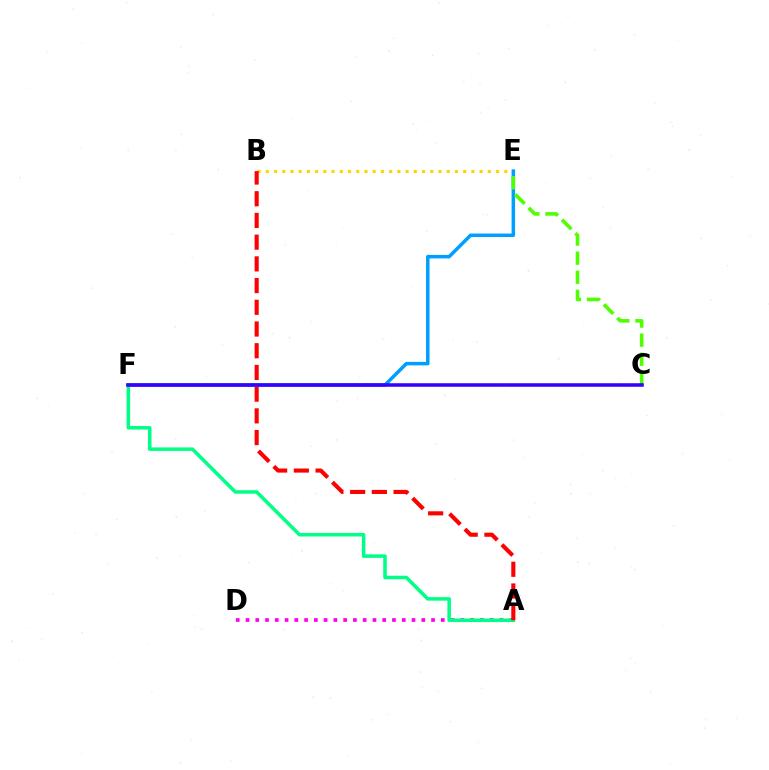{('A', 'D'): [{'color': '#ff00ed', 'line_style': 'dotted', 'thickness': 2.65}], ('B', 'E'): [{'color': '#ffd500', 'line_style': 'dotted', 'thickness': 2.23}], ('E', 'F'): [{'color': '#009eff', 'line_style': 'solid', 'thickness': 2.52}], ('A', 'F'): [{'color': '#00ff86', 'line_style': 'solid', 'thickness': 2.54}], ('A', 'B'): [{'color': '#ff0000', 'line_style': 'dashed', 'thickness': 2.95}], ('C', 'E'): [{'color': '#4fff00', 'line_style': 'dashed', 'thickness': 2.59}], ('C', 'F'): [{'color': '#3700ff', 'line_style': 'solid', 'thickness': 2.56}]}